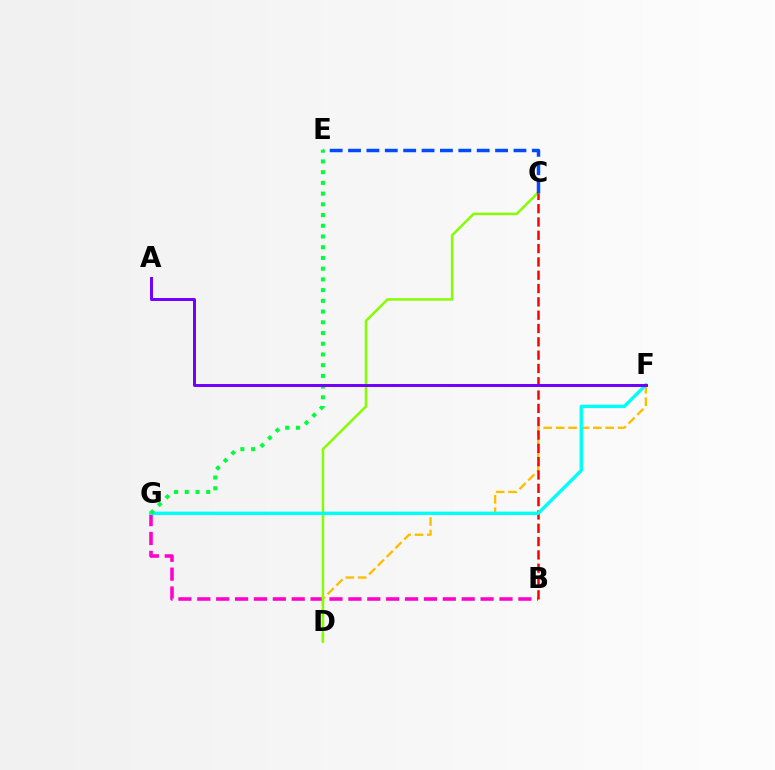{('D', 'F'): [{'color': '#ffbd00', 'line_style': 'dashed', 'thickness': 1.68}], ('B', 'G'): [{'color': '#ff00cf', 'line_style': 'dashed', 'thickness': 2.57}], ('C', 'D'): [{'color': '#84ff00', 'line_style': 'solid', 'thickness': 1.8}], ('B', 'C'): [{'color': '#ff0000', 'line_style': 'dashed', 'thickness': 1.81}], ('C', 'E'): [{'color': '#004bff', 'line_style': 'dashed', 'thickness': 2.5}], ('F', 'G'): [{'color': '#00fff6', 'line_style': 'solid', 'thickness': 2.43}], ('E', 'G'): [{'color': '#00ff39', 'line_style': 'dotted', 'thickness': 2.91}], ('A', 'F'): [{'color': '#7200ff', 'line_style': 'solid', 'thickness': 2.14}]}